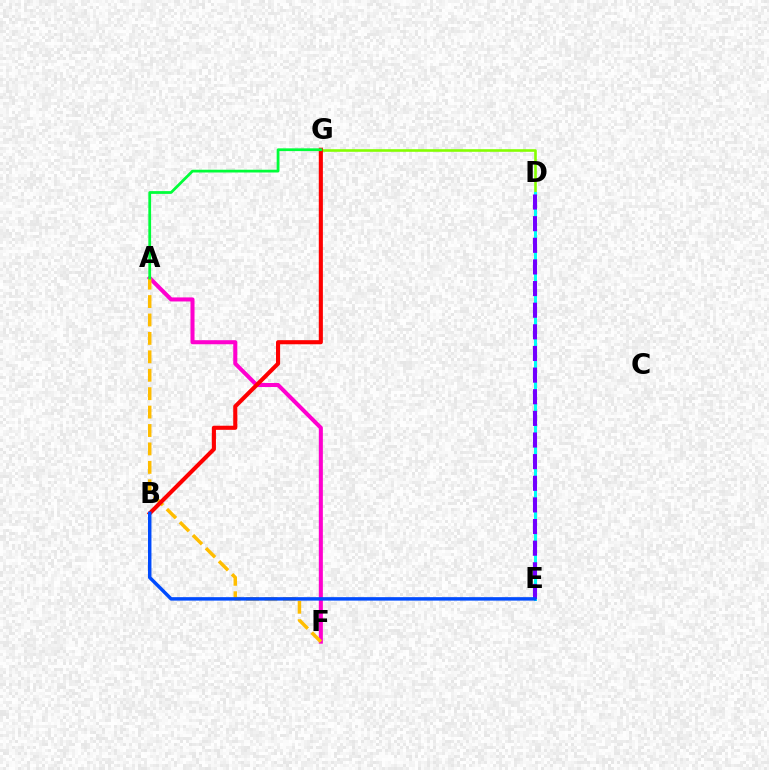{('D', 'G'): [{'color': '#84ff00', 'line_style': 'solid', 'thickness': 1.88}], ('A', 'F'): [{'color': '#ff00cf', 'line_style': 'solid', 'thickness': 2.92}, {'color': '#ffbd00', 'line_style': 'dashed', 'thickness': 2.5}], ('B', 'G'): [{'color': '#ff0000', 'line_style': 'solid', 'thickness': 2.95}], ('D', 'E'): [{'color': '#00fff6', 'line_style': 'solid', 'thickness': 2.19}, {'color': '#7200ff', 'line_style': 'dashed', 'thickness': 2.94}], ('B', 'E'): [{'color': '#004bff', 'line_style': 'solid', 'thickness': 2.49}], ('A', 'G'): [{'color': '#00ff39', 'line_style': 'solid', 'thickness': 1.99}]}